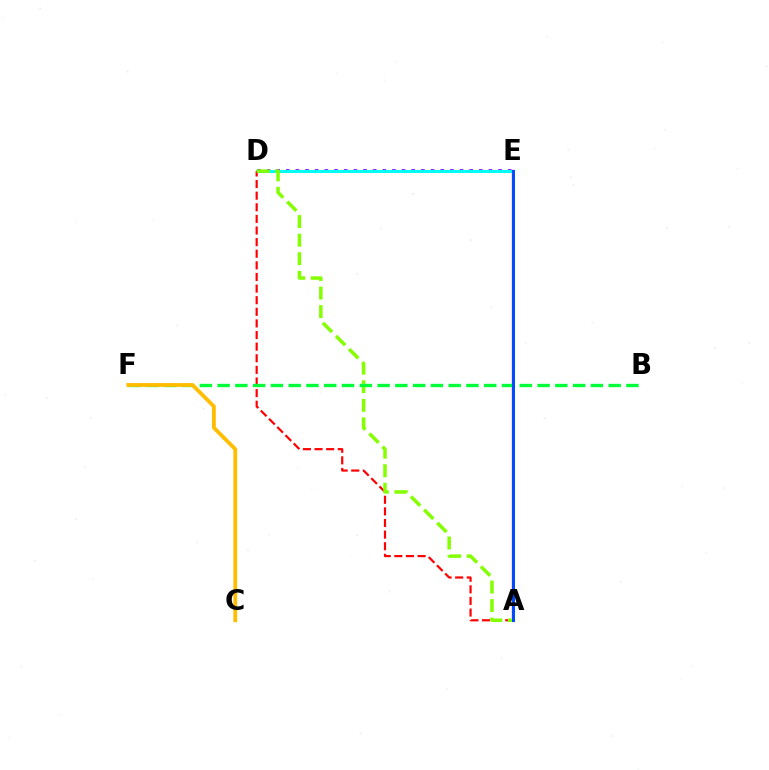{('D', 'E'): [{'color': '#7200ff', 'line_style': 'dotted', 'thickness': 2.62}, {'color': '#00fff6', 'line_style': 'solid', 'thickness': 2.14}], ('A', 'D'): [{'color': '#ff0000', 'line_style': 'dashed', 'thickness': 1.58}, {'color': '#84ff00', 'line_style': 'dashed', 'thickness': 2.52}], ('A', 'E'): [{'color': '#ff00cf', 'line_style': 'solid', 'thickness': 1.67}, {'color': '#004bff', 'line_style': 'solid', 'thickness': 2.15}], ('B', 'F'): [{'color': '#00ff39', 'line_style': 'dashed', 'thickness': 2.41}], ('C', 'F'): [{'color': '#ffbd00', 'line_style': 'solid', 'thickness': 2.73}]}